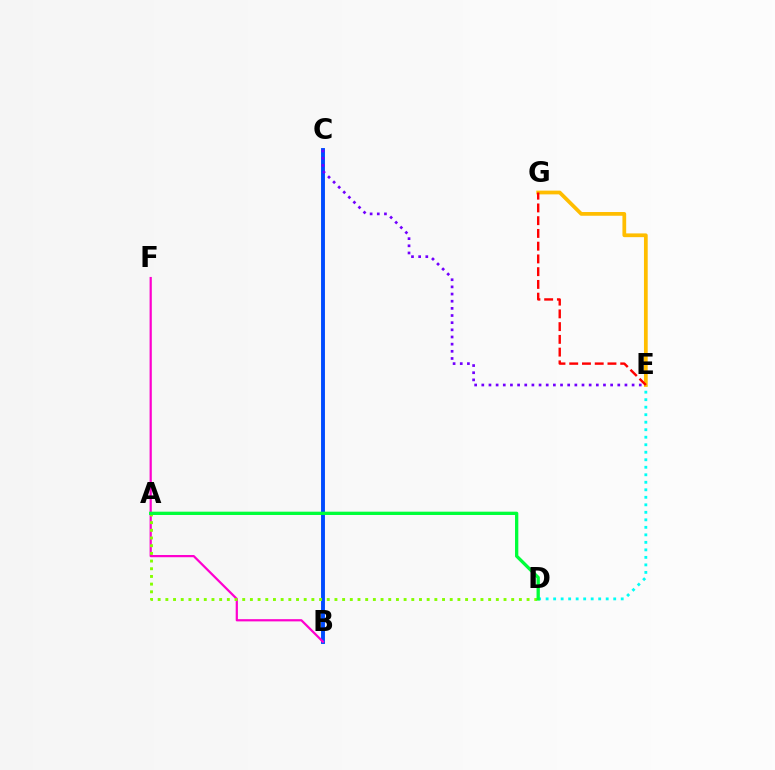{('D', 'E'): [{'color': '#00fff6', 'line_style': 'dotted', 'thickness': 2.04}], ('B', 'C'): [{'color': '#004bff', 'line_style': 'solid', 'thickness': 2.81}], ('B', 'F'): [{'color': '#ff00cf', 'line_style': 'solid', 'thickness': 1.6}], ('C', 'E'): [{'color': '#7200ff', 'line_style': 'dotted', 'thickness': 1.94}], ('A', 'D'): [{'color': '#84ff00', 'line_style': 'dotted', 'thickness': 2.09}, {'color': '#00ff39', 'line_style': 'solid', 'thickness': 2.38}], ('E', 'G'): [{'color': '#ffbd00', 'line_style': 'solid', 'thickness': 2.69}, {'color': '#ff0000', 'line_style': 'dashed', 'thickness': 1.73}]}